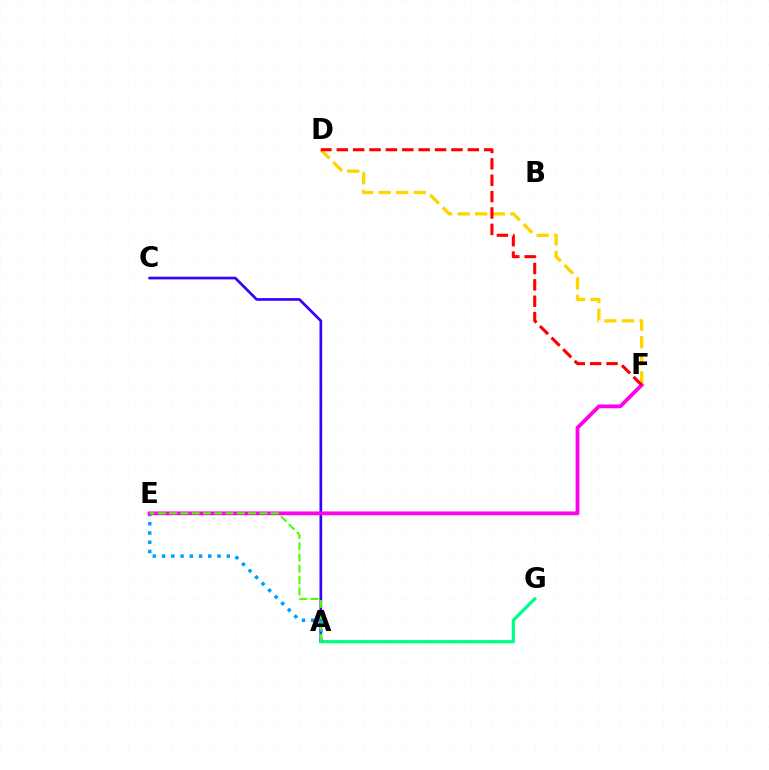{('A', 'C'): [{'color': '#3700ff', 'line_style': 'solid', 'thickness': 1.93}], ('A', 'G'): [{'color': '#00ff86', 'line_style': 'solid', 'thickness': 2.34}], ('A', 'E'): [{'color': '#009eff', 'line_style': 'dotted', 'thickness': 2.51}, {'color': '#4fff00', 'line_style': 'dashed', 'thickness': 1.53}], ('E', 'F'): [{'color': '#ff00ed', 'line_style': 'solid', 'thickness': 2.72}], ('D', 'F'): [{'color': '#ffd500', 'line_style': 'dashed', 'thickness': 2.39}, {'color': '#ff0000', 'line_style': 'dashed', 'thickness': 2.23}]}